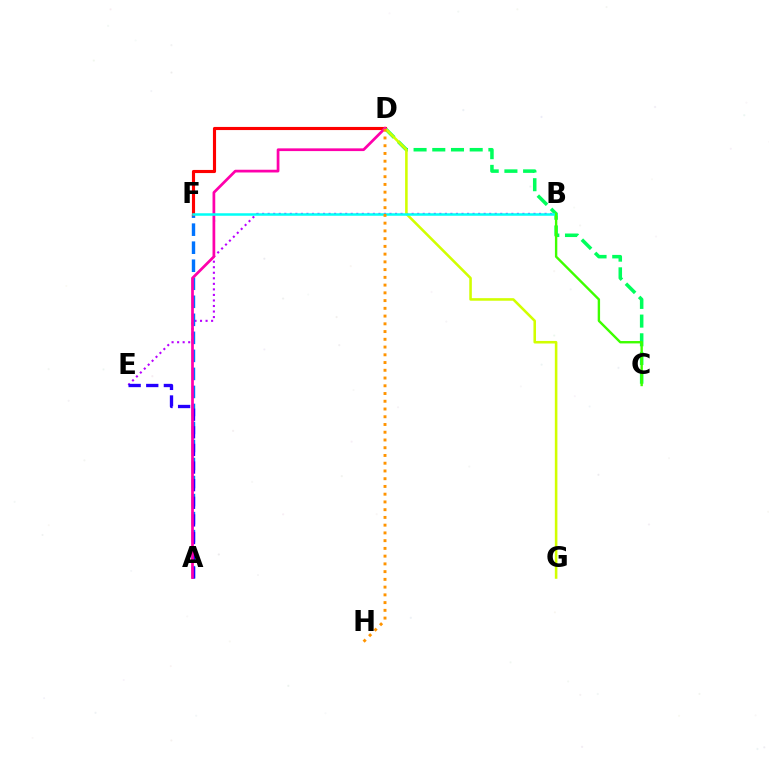{('B', 'E'): [{'color': '#b900ff', 'line_style': 'dotted', 'thickness': 1.5}], ('C', 'D'): [{'color': '#00ff5c', 'line_style': 'dashed', 'thickness': 2.54}], ('A', 'F'): [{'color': '#0074ff', 'line_style': 'dashed', 'thickness': 2.45}], ('A', 'E'): [{'color': '#2500ff', 'line_style': 'dashed', 'thickness': 2.39}], ('D', 'F'): [{'color': '#ff0000', 'line_style': 'solid', 'thickness': 2.25}], ('D', 'G'): [{'color': '#d1ff00', 'line_style': 'solid', 'thickness': 1.85}], ('A', 'D'): [{'color': '#ff00ac', 'line_style': 'solid', 'thickness': 1.96}], ('B', 'F'): [{'color': '#00fff6', 'line_style': 'solid', 'thickness': 1.8}], ('B', 'C'): [{'color': '#3dff00', 'line_style': 'solid', 'thickness': 1.72}], ('D', 'H'): [{'color': '#ff9400', 'line_style': 'dotted', 'thickness': 2.1}]}